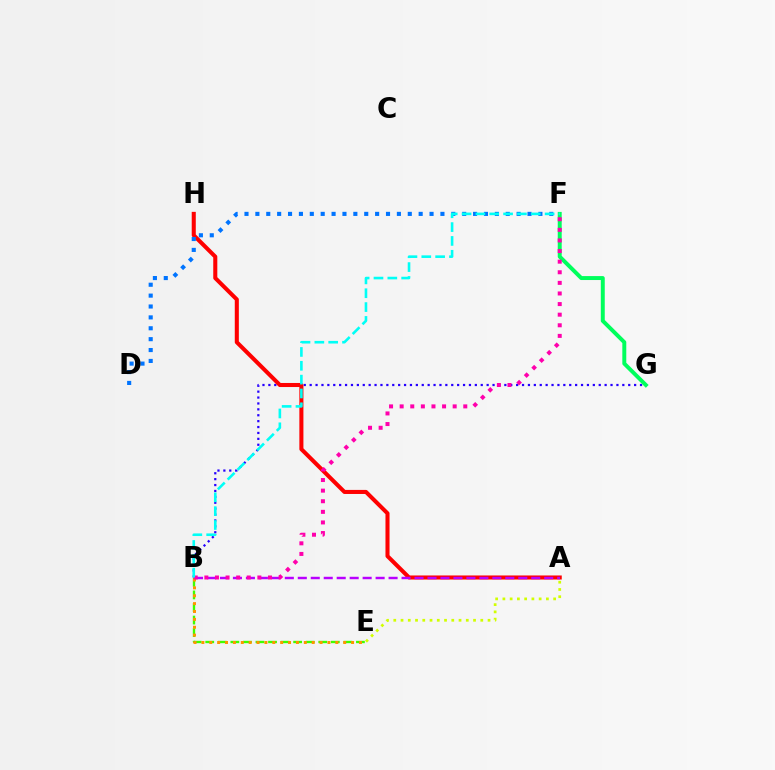{('B', 'G'): [{'color': '#2500ff', 'line_style': 'dotted', 'thickness': 1.6}], ('B', 'E'): [{'color': '#3dff00', 'line_style': 'dashed', 'thickness': 1.71}, {'color': '#ff9400', 'line_style': 'dotted', 'thickness': 2.14}], ('A', 'H'): [{'color': '#ff0000', 'line_style': 'solid', 'thickness': 2.92}], ('F', 'G'): [{'color': '#00ff5c', 'line_style': 'solid', 'thickness': 2.85}], ('A', 'B'): [{'color': '#b900ff', 'line_style': 'dashed', 'thickness': 1.76}], ('D', 'F'): [{'color': '#0074ff', 'line_style': 'dotted', 'thickness': 2.96}], ('B', 'F'): [{'color': '#ff00ac', 'line_style': 'dotted', 'thickness': 2.88}, {'color': '#00fff6', 'line_style': 'dashed', 'thickness': 1.88}], ('A', 'E'): [{'color': '#d1ff00', 'line_style': 'dotted', 'thickness': 1.97}]}